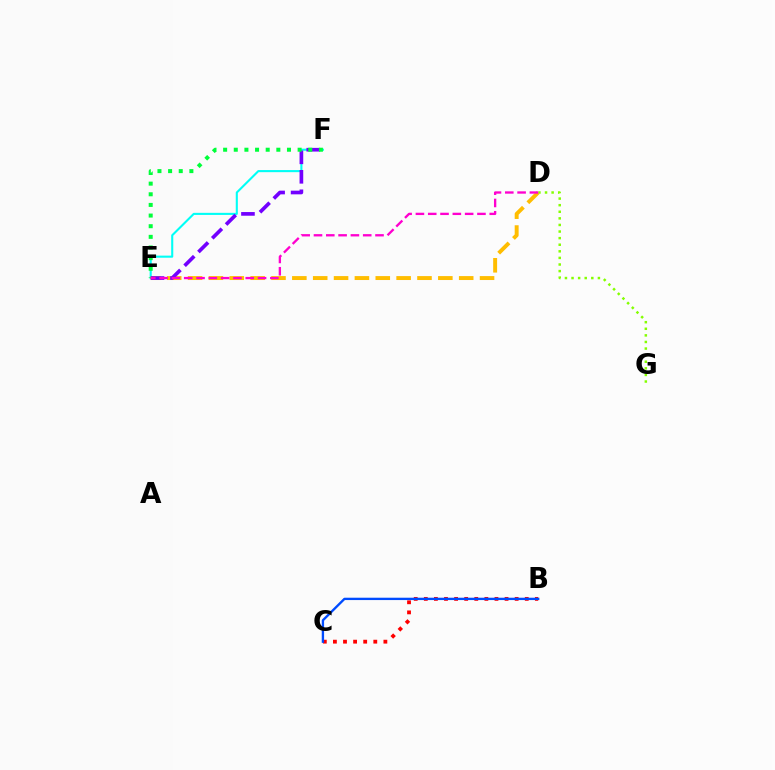{('B', 'C'): [{'color': '#ff0000', 'line_style': 'dotted', 'thickness': 2.74}, {'color': '#004bff', 'line_style': 'solid', 'thickness': 1.69}], ('E', 'F'): [{'color': '#00fff6', 'line_style': 'solid', 'thickness': 1.51}, {'color': '#7200ff', 'line_style': 'dashed', 'thickness': 2.65}, {'color': '#00ff39', 'line_style': 'dotted', 'thickness': 2.89}], ('D', 'G'): [{'color': '#84ff00', 'line_style': 'dotted', 'thickness': 1.79}], ('D', 'E'): [{'color': '#ffbd00', 'line_style': 'dashed', 'thickness': 2.83}, {'color': '#ff00cf', 'line_style': 'dashed', 'thickness': 1.67}]}